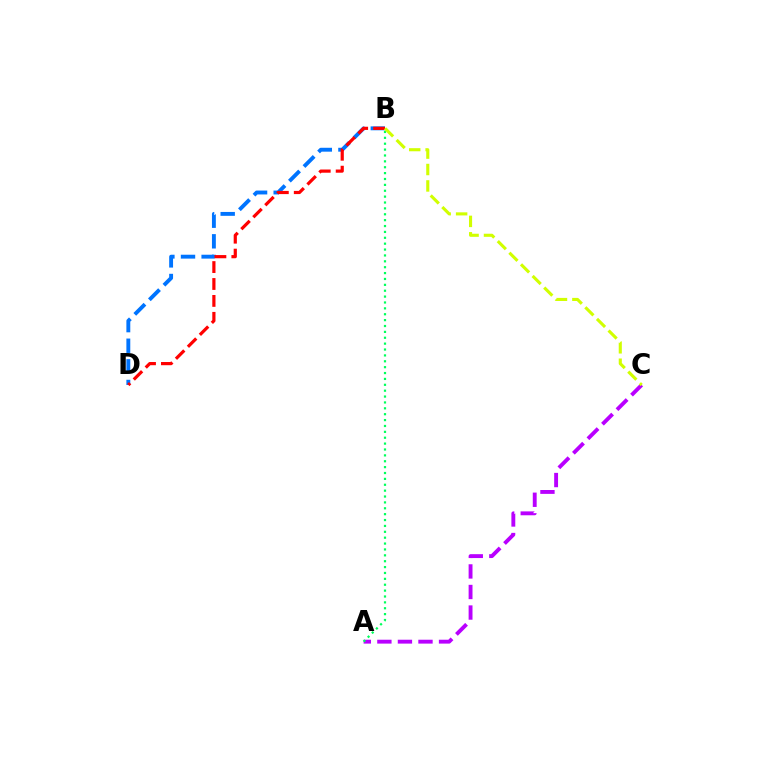{('B', 'D'): [{'color': '#0074ff', 'line_style': 'dashed', 'thickness': 2.8}, {'color': '#ff0000', 'line_style': 'dashed', 'thickness': 2.3}], ('A', 'C'): [{'color': '#b900ff', 'line_style': 'dashed', 'thickness': 2.79}], ('A', 'B'): [{'color': '#00ff5c', 'line_style': 'dotted', 'thickness': 1.6}], ('B', 'C'): [{'color': '#d1ff00', 'line_style': 'dashed', 'thickness': 2.23}]}